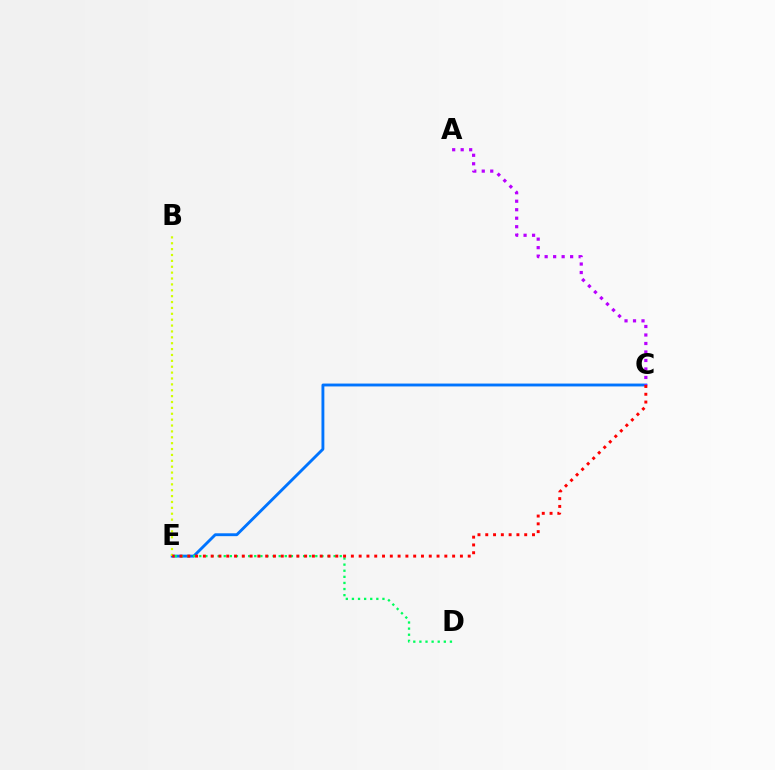{('C', 'E'): [{'color': '#0074ff', 'line_style': 'solid', 'thickness': 2.07}, {'color': '#ff0000', 'line_style': 'dotted', 'thickness': 2.12}], ('B', 'E'): [{'color': '#d1ff00', 'line_style': 'dotted', 'thickness': 1.6}], ('D', 'E'): [{'color': '#00ff5c', 'line_style': 'dotted', 'thickness': 1.66}], ('A', 'C'): [{'color': '#b900ff', 'line_style': 'dotted', 'thickness': 2.31}]}